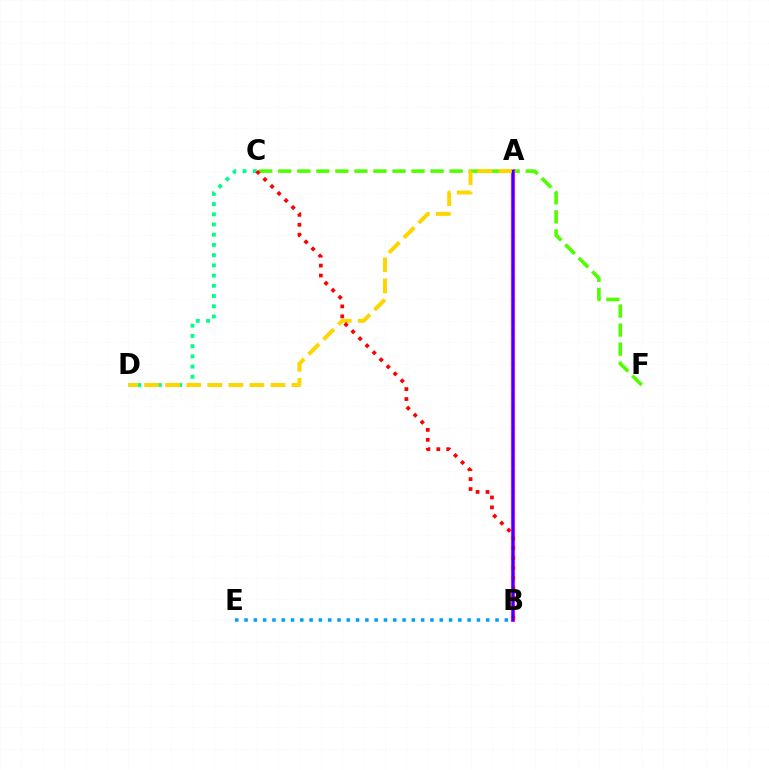{('C', 'F'): [{'color': '#4fff00', 'line_style': 'dashed', 'thickness': 2.59}], ('C', 'D'): [{'color': '#00ff86', 'line_style': 'dotted', 'thickness': 2.78}], ('A', 'B'): [{'color': '#ff00ed', 'line_style': 'solid', 'thickness': 2.83}, {'color': '#3700ff', 'line_style': 'solid', 'thickness': 1.61}], ('A', 'D'): [{'color': '#ffd500', 'line_style': 'dashed', 'thickness': 2.86}], ('B', 'C'): [{'color': '#ff0000', 'line_style': 'dotted', 'thickness': 2.7}], ('B', 'E'): [{'color': '#009eff', 'line_style': 'dotted', 'thickness': 2.53}]}